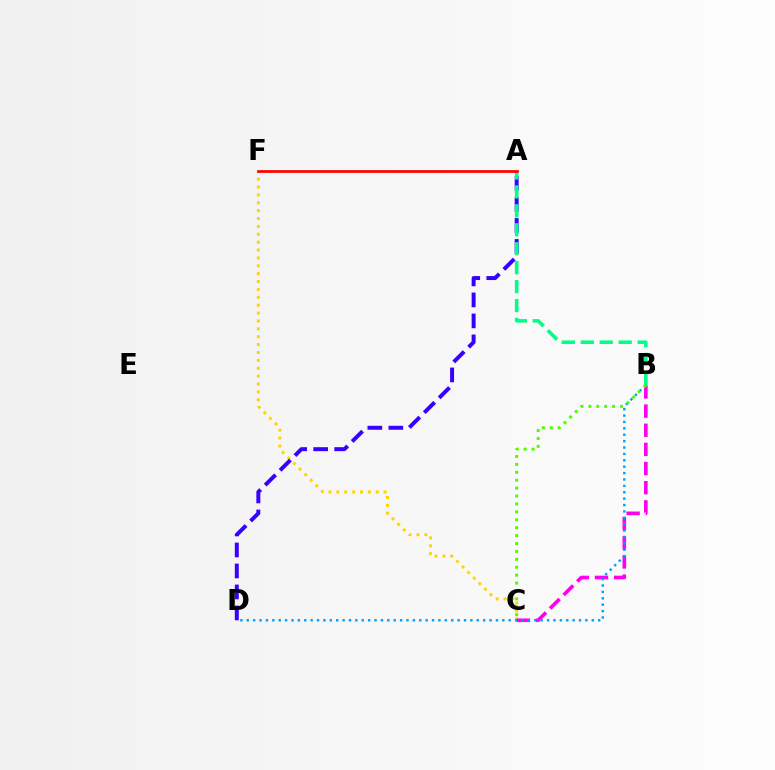{('C', 'F'): [{'color': '#ffd500', 'line_style': 'dotted', 'thickness': 2.14}], ('A', 'D'): [{'color': '#3700ff', 'line_style': 'dashed', 'thickness': 2.85}], ('A', 'B'): [{'color': '#00ff86', 'line_style': 'dashed', 'thickness': 2.57}], ('B', 'C'): [{'color': '#ff00ed', 'line_style': 'dashed', 'thickness': 2.6}, {'color': '#4fff00', 'line_style': 'dotted', 'thickness': 2.15}], ('A', 'F'): [{'color': '#ff0000', 'line_style': 'solid', 'thickness': 1.96}], ('B', 'D'): [{'color': '#009eff', 'line_style': 'dotted', 'thickness': 1.74}]}